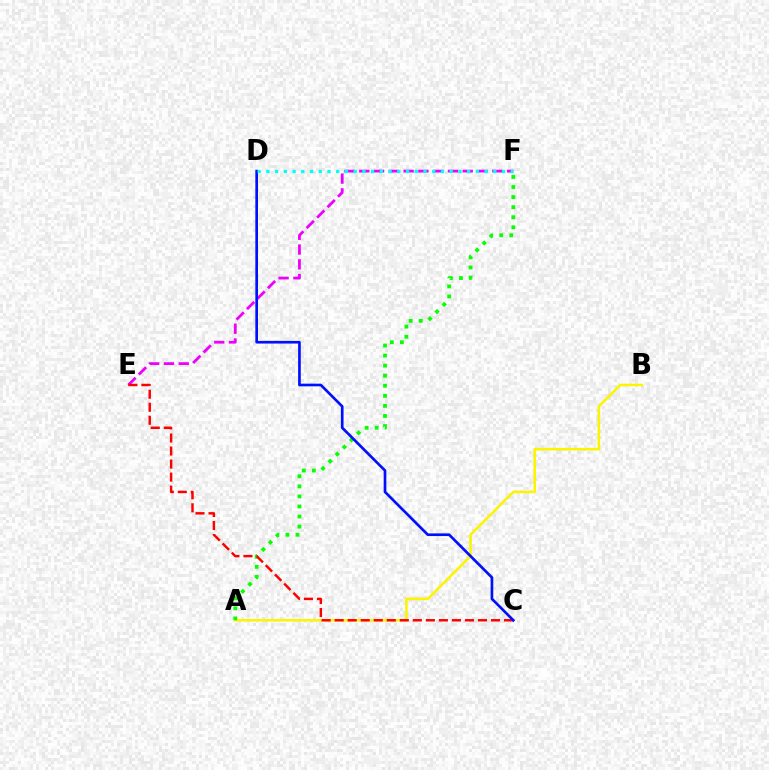{('E', 'F'): [{'color': '#ee00ff', 'line_style': 'dashed', 'thickness': 2.01}], ('A', 'B'): [{'color': '#fcf500', 'line_style': 'solid', 'thickness': 1.82}], ('A', 'F'): [{'color': '#08ff00', 'line_style': 'dotted', 'thickness': 2.74}], ('C', 'E'): [{'color': '#ff0000', 'line_style': 'dashed', 'thickness': 1.77}], ('C', 'D'): [{'color': '#0010ff', 'line_style': 'solid', 'thickness': 1.92}], ('D', 'F'): [{'color': '#00fff6', 'line_style': 'dotted', 'thickness': 2.37}]}